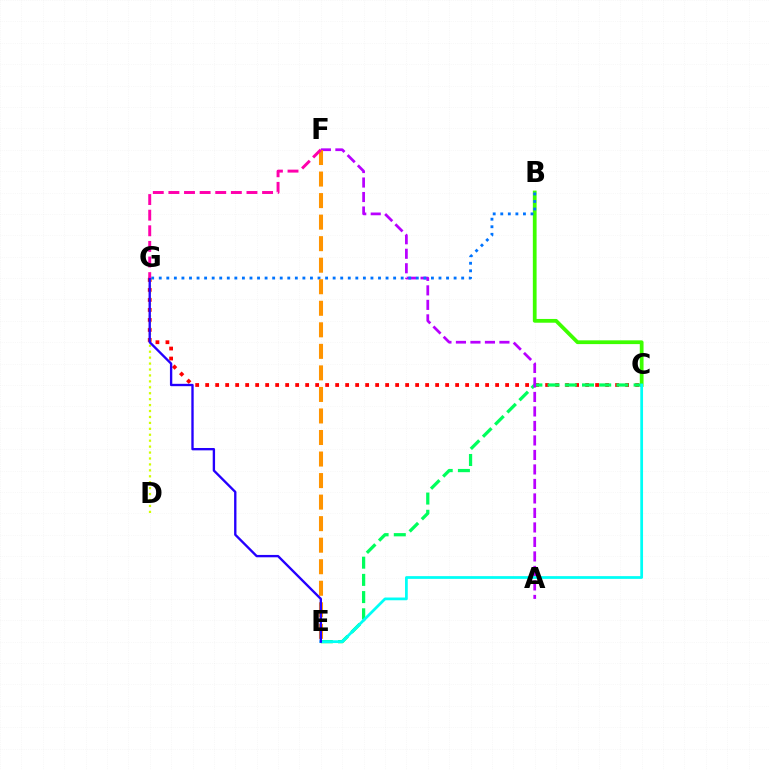{('C', 'G'): [{'color': '#ff0000', 'line_style': 'dotted', 'thickness': 2.72}], ('B', 'C'): [{'color': '#3dff00', 'line_style': 'solid', 'thickness': 2.71}], ('C', 'E'): [{'color': '#00ff5c', 'line_style': 'dashed', 'thickness': 2.34}, {'color': '#00fff6', 'line_style': 'solid', 'thickness': 1.98}], ('A', 'F'): [{'color': '#b900ff', 'line_style': 'dashed', 'thickness': 1.97}], ('B', 'G'): [{'color': '#0074ff', 'line_style': 'dotted', 'thickness': 2.05}], ('E', 'F'): [{'color': '#ff9400', 'line_style': 'dashed', 'thickness': 2.93}], ('D', 'G'): [{'color': '#d1ff00', 'line_style': 'dotted', 'thickness': 1.61}], ('E', 'G'): [{'color': '#2500ff', 'line_style': 'solid', 'thickness': 1.69}], ('F', 'G'): [{'color': '#ff00ac', 'line_style': 'dashed', 'thickness': 2.12}]}